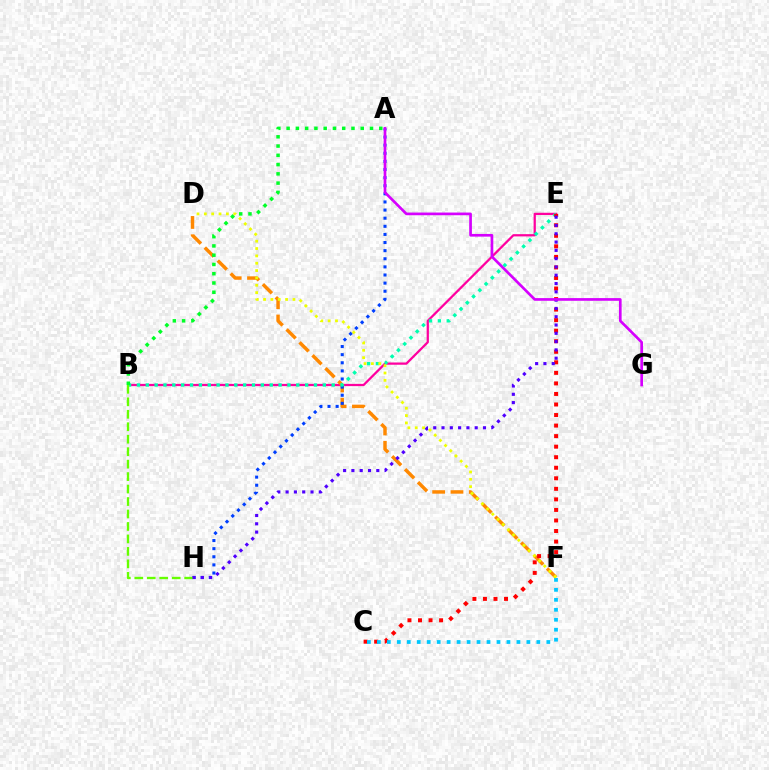{('B', 'E'): [{'color': '#ff00a0', 'line_style': 'solid', 'thickness': 1.62}, {'color': '#00ffaf', 'line_style': 'dotted', 'thickness': 2.41}], ('D', 'F'): [{'color': '#ff8800', 'line_style': 'dashed', 'thickness': 2.49}, {'color': '#eeff00', 'line_style': 'dotted', 'thickness': 2.0}], ('A', 'H'): [{'color': '#003fff', 'line_style': 'dotted', 'thickness': 2.2}], ('C', 'E'): [{'color': '#ff0000', 'line_style': 'dotted', 'thickness': 2.86}], ('B', 'H'): [{'color': '#66ff00', 'line_style': 'dashed', 'thickness': 1.69}], ('E', 'H'): [{'color': '#4f00ff', 'line_style': 'dotted', 'thickness': 2.25}], ('C', 'F'): [{'color': '#00c7ff', 'line_style': 'dotted', 'thickness': 2.71}], ('A', 'G'): [{'color': '#d600ff', 'line_style': 'solid', 'thickness': 1.93}], ('A', 'B'): [{'color': '#00ff27', 'line_style': 'dotted', 'thickness': 2.52}]}